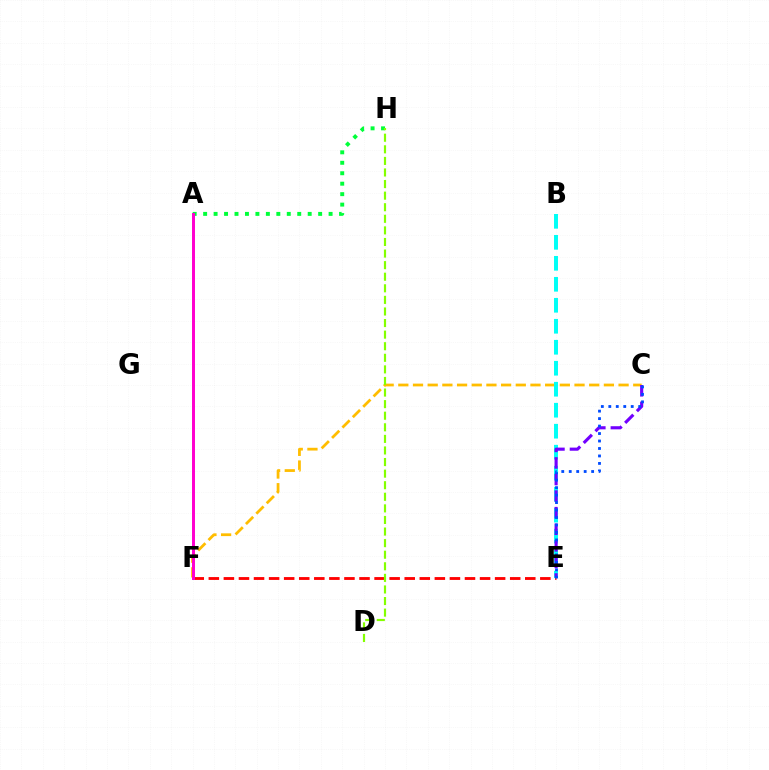{('C', 'F'): [{'color': '#ffbd00', 'line_style': 'dashed', 'thickness': 1.99}], ('B', 'E'): [{'color': '#00fff6', 'line_style': 'dashed', 'thickness': 2.85}], ('C', 'E'): [{'color': '#7200ff', 'line_style': 'dashed', 'thickness': 2.25}, {'color': '#004bff', 'line_style': 'dotted', 'thickness': 2.03}], ('E', 'F'): [{'color': '#ff0000', 'line_style': 'dashed', 'thickness': 2.05}], ('A', 'H'): [{'color': '#00ff39', 'line_style': 'dotted', 'thickness': 2.84}], ('D', 'H'): [{'color': '#84ff00', 'line_style': 'dashed', 'thickness': 1.57}], ('A', 'F'): [{'color': '#ff00cf', 'line_style': 'solid', 'thickness': 2.14}]}